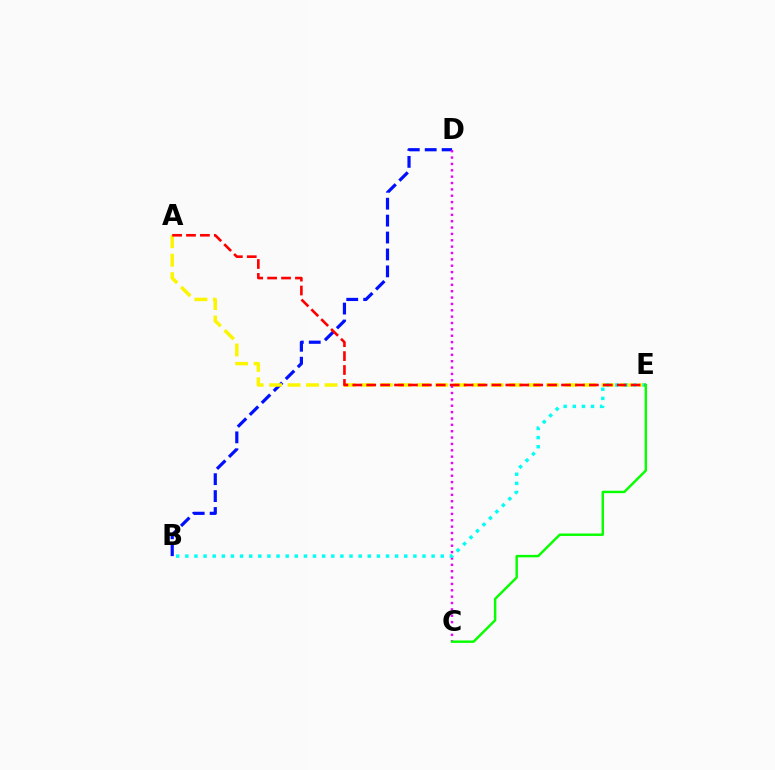{('B', 'D'): [{'color': '#0010ff', 'line_style': 'dashed', 'thickness': 2.3}], ('C', 'D'): [{'color': '#ee00ff', 'line_style': 'dotted', 'thickness': 1.73}], ('A', 'E'): [{'color': '#fcf500', 'line_style': 'dashed', 'thickness': 2.51}, {'color': '#ff0000', 'line_style': 'dashed', 'thickness': 1.89}], ('B', 'E'): [{'color': '#00fff6', 'line_style': 'dotted', 'thickness': 2.48}], ('C', 'E'): [{'color': '#08ff00', 'line_style': 'solid', 'thickness': 1.76}]}